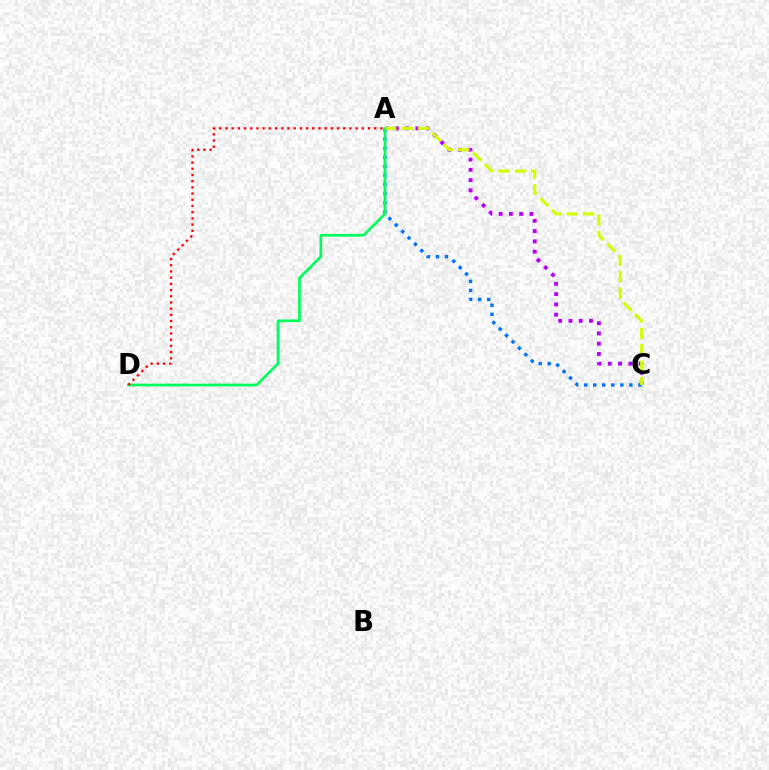{('A', 'C'): [{'color': '#0074ff', 'line_style': 'dotted', 'thickness': 2.46}, {'color': '#b900ff', 'line_style': 'dotted', 'thickness': 2.79}, {'color': '#d1ff00', 'line_style': 'dashed', 'thickness': 2.23}], ('A', 'D'): [{'color': '#00ff5c', 'line_style': 'solid', 'thickness': 1.96}, {'color': '#ff0000', 'line_style': 'dotted', 'thickness': 1.68}]}